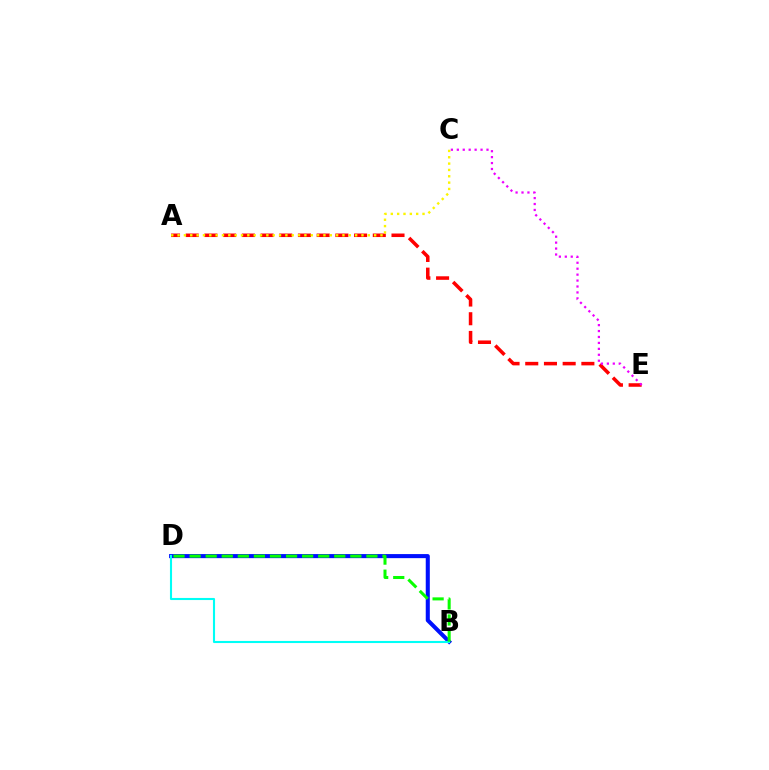{('B', 'D'): [{'color': '#0010ff', 'line_style': 'solid', 'thickness': 2.93}, {'color': '#00fff6', 'line_style': 'solid', 'thickness': 1.51}, {'color': '#08ff00', 'line_style': 'dashed', 'thickness': 2.18}], ('A', 'E'): [{'color': '#ff0000', 'line_style': 'dashed', 'thickness': 2.54}], ('A', 'C'): [{'color': '#fcf500', 'line_style': 'dotted', 'thickness': 1.72}], ('C', 'E'): [{'color': '#ee00ff', 'line_style': 'dotted', 'thickness': 1.61}]}